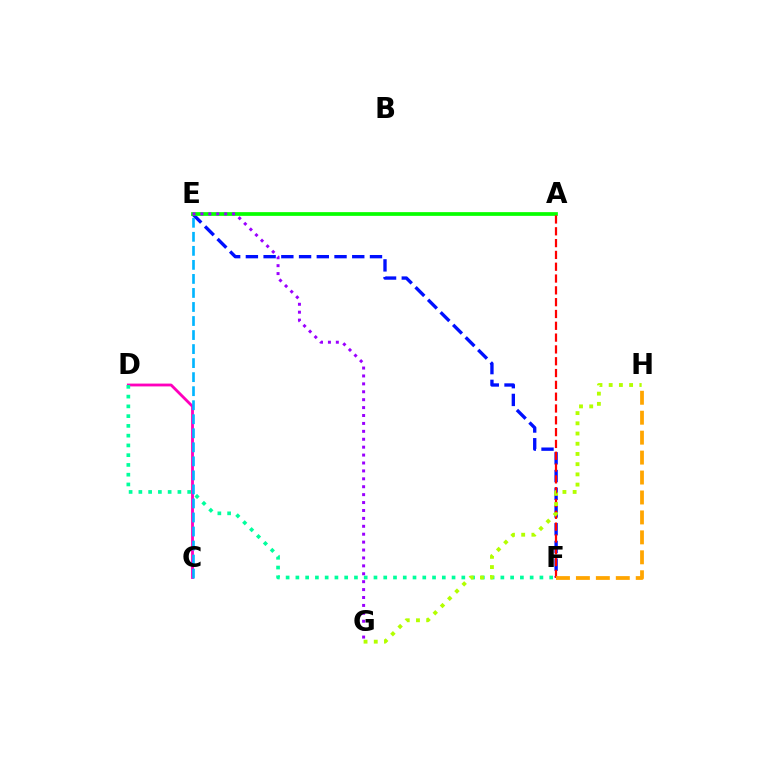{('E', 'F'): [{'color': '#0010ff', 'line_style': 'dashed', 'thickness': 2.41}], ('A', 'E'): [{'color': '#08ff00', 'line_style': 'solid', 'thickness': 2.68}], ('A', 'F'): [{'color': '#ff0000', 'line_style': 'dashed', 'thickness': 1.6}], ('C', 'D'): [{'color': '#ff00bd', 'line_style': 'solid', 'thickness': 2.03}], ('D', 'F'): [{'color': '#00ff9d', 'line_style': 'dotted', 'thickness': 2.65}], ('F', 'H'): [{'color': '#ffa500', 'line_style': 'dashed', 'thickness': 2.71}], ('G', 'H'): [{'color': '#b3ff00', 'line_style': 'dotted', 'thickness': 2.77}], ('C', 'E'): [{'color': '#00b5ff', 'line_style': 'dashed', 'thickness': 1.91}], ('E', 'G'): [{'color': '#9b00ff', 'line_style': 'dotted', 'thickness': 2.15}]}